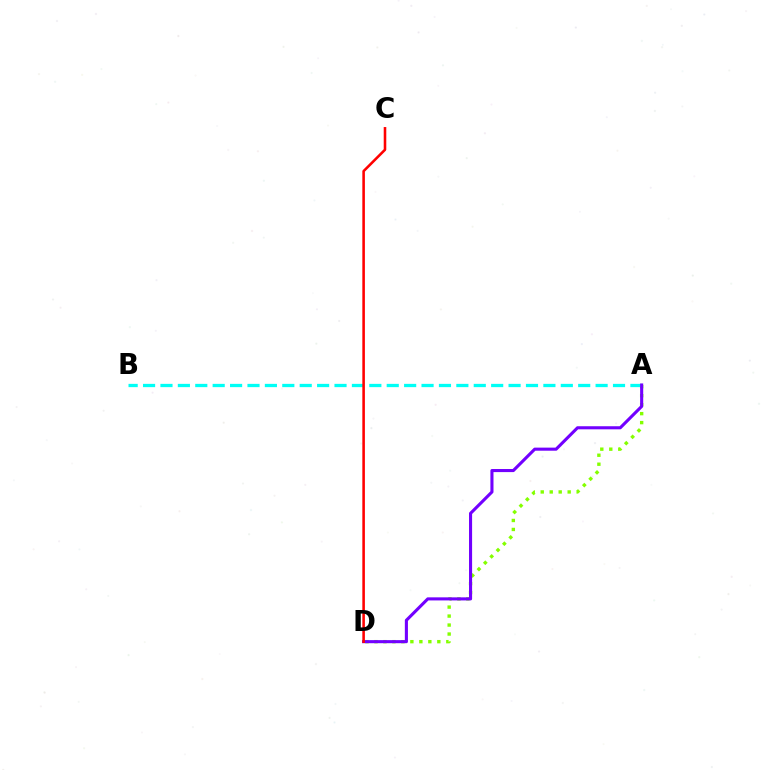{('A', 'D'): [{'color': '#84ff00', 'line_style': 'dotted', 'thickness': 2.44}, {'color': '#7200ff', 'line_style': 'solid', 'thickness': 2.22}], ('A', 'B'): [{'color': '#00fff6', 'line_style': 'dashed', 'thickness': 2.36}], ('C', 'D'): [{'color': '#ff0000', 'line_style': 'solid', 'thickness': 1.85}]}